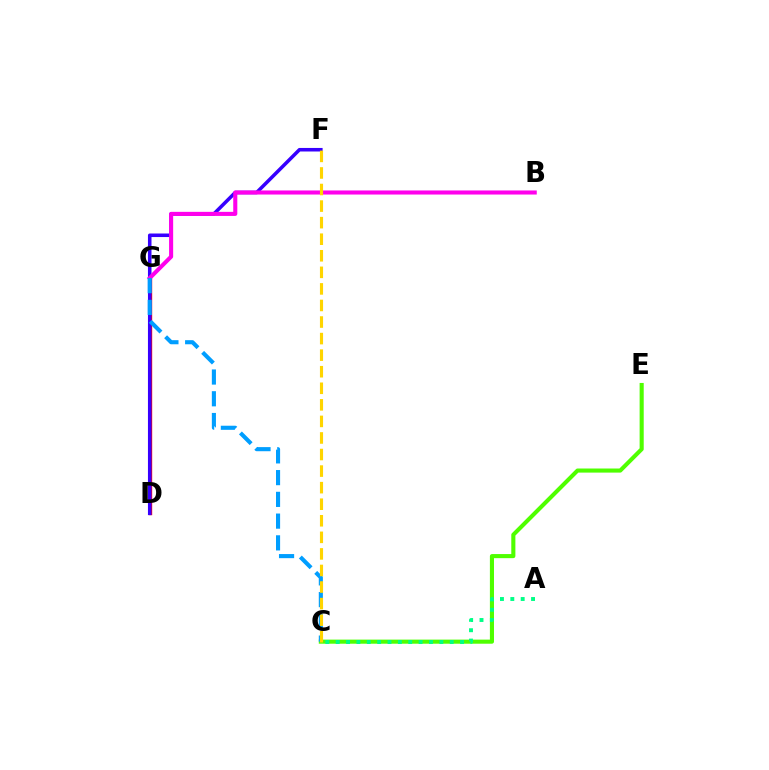{('D', 'G'): [{'color': '#ff0000', 'line_style': 'solid', 'thickness': 2.42}], ('C', 'E'): [{'color': '#4fff00', 'line_style': 'solid', 'thickness': 2.95}], ('A', 'C'): [{'color': '#00ff86', 'line_style': 'dotted', 'thickness': 2.82}], ('D', 'F'): [{'color': '#3700ff', 'line_style': 'solid', 'thickness': 2.56}], ('B', 'G'): [{'color': '#ff00ed', 'line_style': 'solid', 'thickness': 2.94}], ('C', 'G'): [{'color': '#009eff', 'line_style': 'dashed', 'thickness': 2.95}], ('C', 'F'): [{'color': '#ffd500', 'line_style': 'dashed', 'thickness': 2.25}]}